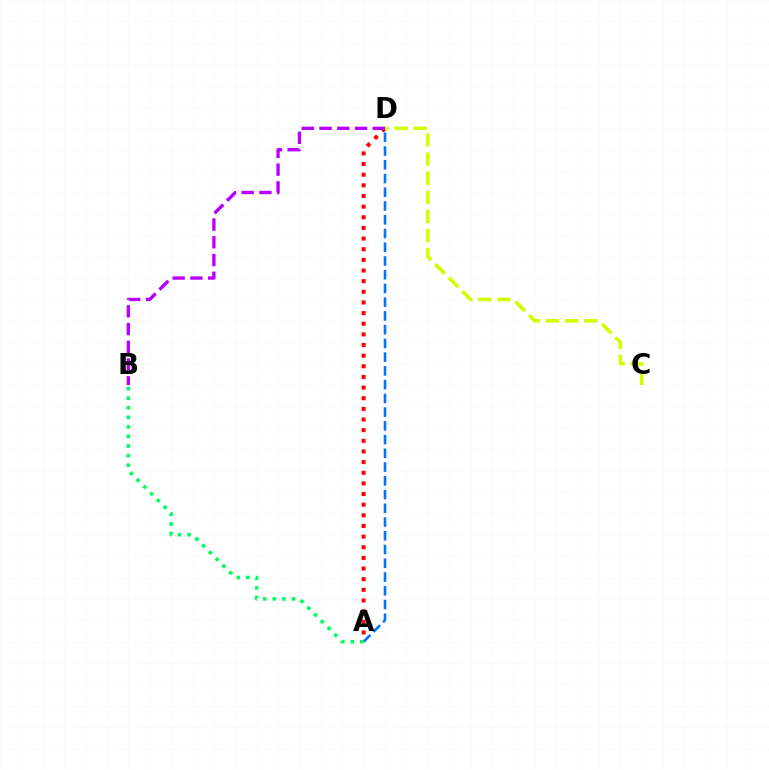{('A', 'D'): [{'color': '#ff0000', 'line_style': 'dotted', 'thickness': 2.89}, {'color': '#0074ff', 'line_style': 'dashed', 'thickness': 1.87}], ('B', 'D'): [{'color': '#b900ff', 'line_style': 'dashed', 'thickness': 2.41}], ('C', 'D'): [{'color': '#d1ff00', 'line_style': 'dashed', 'thickness': 2.6}], ('A', 'B'): [{'color': '#00ff5c', 'line_style': 'dotted', 'thickness': 2.6}]}